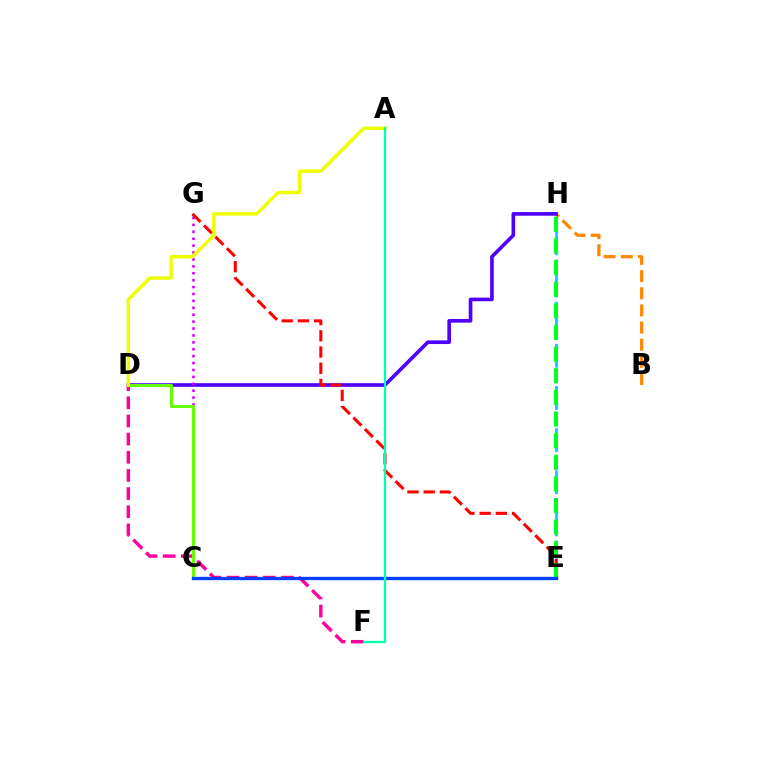{('B', 'H'): [{'color': '#ff8800', 'line_style': 'dashed', 'thickness': 2.33}], ('D', 'H'): [{'color': '#4f00ff', 'line_style': 'solid', 'thickness': 2.62}], ('D', 'F'): [{'color': '#ff00a0', 'line_style': 'dashed', 'thickness': 2.47}], ('C', 'G'): [{'color': '#d600ff', 'line_style': 'dotted', 'thickness': 1.88}], ('E', 'H'): [{'color': '#00c7ff', 'line_style': 'dashed', 'thickness': 1.91}, {'color': '#00ff27', 'line_style': 'dashed', 'thickness': 2.94}], ('C', 'D'): [{'color': '#66ff00', 'line_style': 'solid', 'thickness': 2.2}], ('E', 'G'): [{'color': '#ff0000', 'line_style': 'dashed', 'thickness': 2.2}], ('A', 'D'): [{'color': '#eeff00', 'line_style': 'solid', 'thickness': 2.47}], ('C', 'E'): [{'color': '#003fff', 'line_style': 'solid', 'thickness': 2.4}], ('A', 'F'): [{'color': '#00ffaf', 'line_style': 'solid', 'thickness': 1.63}]}